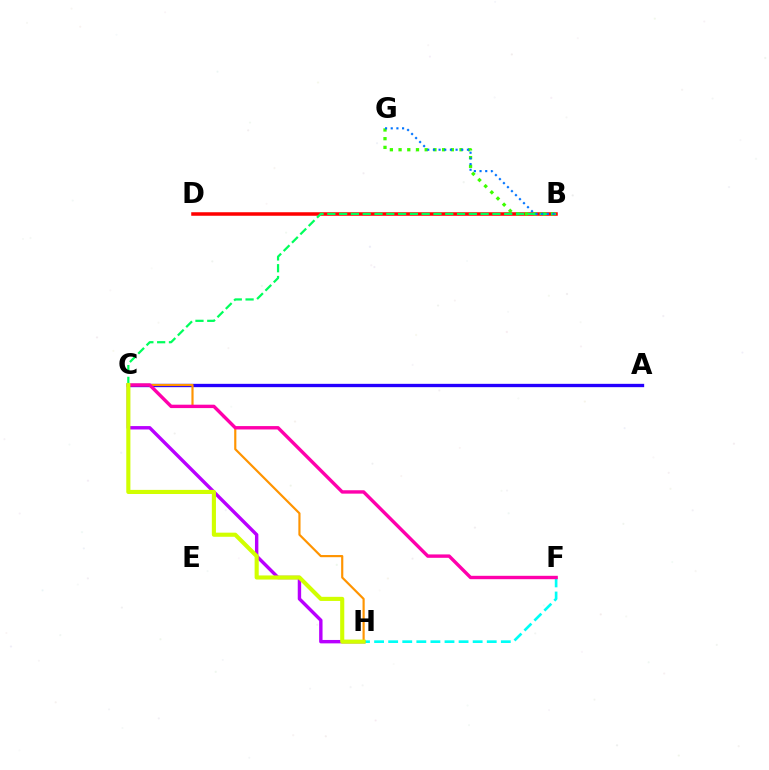{('B', 'D'): [{'color': '#ff0000', 'line_style': 'solid', 'thickness': 2.53}], ('A', 'C'): [{'color': '#2500ff', 'line_style': 'solid', 'thickness': 2.4}], ('F', 'H'): [{'color': '#00fff6', 'line_style': 'dashed', 'thickness': 1.91}], ('B', 'G'): [{'color': '#3dff00', 'line_style': 'dotted', 'thickness': 2.37}, {'color': '#0074ff', 'line_style': 'dotted', 'thickness': 1.54}], ('B', 'C'): [{'color': '#00ff5c', 'line_style': 'dashed', 'thickness': 1.6}], ('C', 'H'): [{'color': '#ff9400', 'line_style': 'solid', 'thickness': 1.56}, {'color': '#b900ff', 'line_style': 'solid', 'thickness': 2.45}, {'color': '#d1ff00', 'line_style': 'solid', 'thickness': 2.96}], ('C', 'F'): [{'color': '#ff00ac', 'line_style': 'solid', 'thickness': 2.44}]}